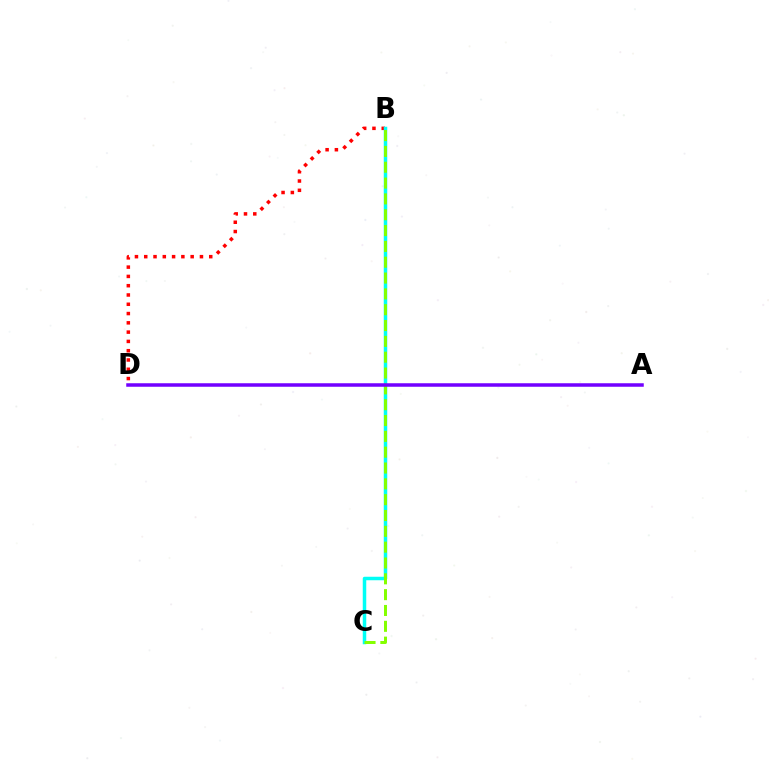{('B', 'D'): [{'color': '#ff0000', 'line_style': 'dotted', 'thickness': 2.52}], ('B', 'C'): [{'color': '#00fff6', 'line_style': 'solid', 'thickness': 2.52}, {'color': '#84ff00', 'line_style': 'dashed', 'thickness': 2.15}], ('A', 'D'): [{'color': '#7200ff', 'line_style': 'solid', 'thickness': 2.53}]}